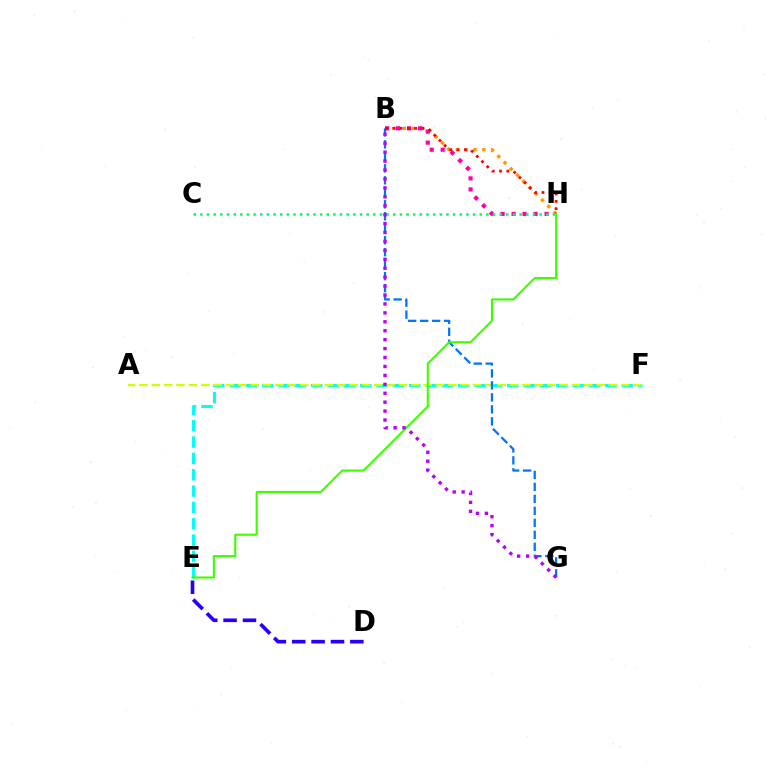{('E', 'F'): [{'color': '#00fff6', 'line_style': 'dashed', 'thickness': 2.22}], ('A', 'F'): [{'color': '#d1ff00', 'line_style': 'dashed', 'thickness': 1.68}], ('B', 'G'): [{'color': '#0074ff', 'line_style': 'dashed', 'thickness': 1.63}, {'color': '#b900ff', 'line_style': 'dotted', 'thickness': 2.43}], ('B', 'H'): [{'color': '#ff9400', 'line_style': 'dotted', 'thickness': 2.4}, {'color': '#ff00ac', 'line_style': 'dotted', 'thickness': 2.99}, {'color': '#ff0000', 'line_style': 'dotted', 'thickness': 1.99}], ('D', 'E'): [{'color': '#2500ff', 'line_style': 'dashed', 'thickness': 2.63}], ('C', 'H'): [{'color': '#00ff5c', 'line_style': 'dotted', 'thickness': 1.81}], ('E', 'H'): [{'color': '#3dff00', 'line_style': 'solid', 'thickness': 1.52}]}